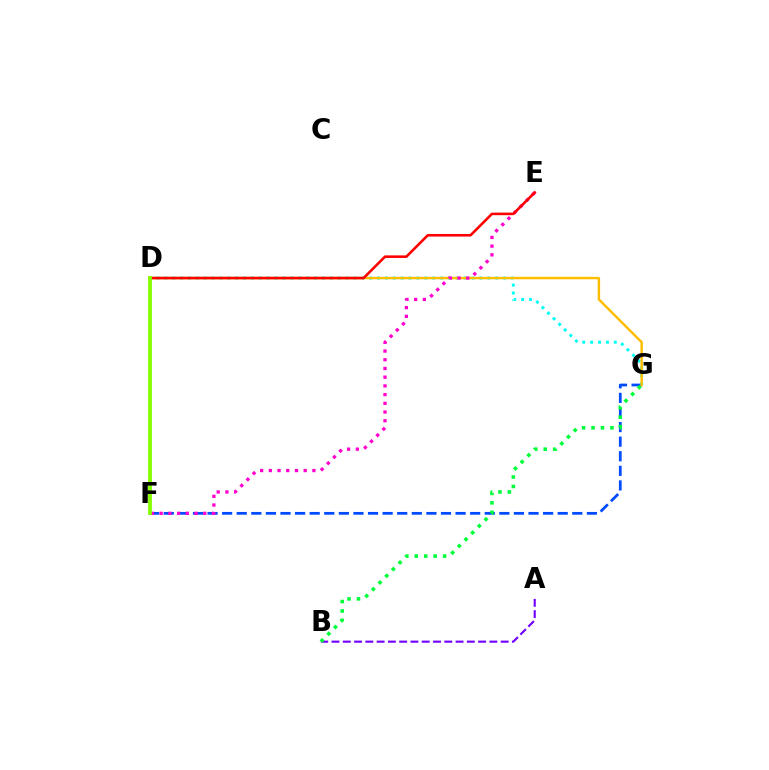{('F', 'G'): [{'color': '#004bff', 'line_style': 'dashed', 'thickness': 1.98}], ('D', 'G'): [{'color': '#00fff6', 'line_style': 'dotted', 'thickness': 2.14}, {'color': '#ffbd00', 'line_style': 'solid', 'thickness': 1.76}], ('E', 'F'): [{'color': '#ff00cf', 'line_style': 'dotted', 'thickness': 2.37}], ('D', 'E'): [{'color': '#ff0000', 'line_style': 'solid', 'thickness': 1.86}], ('A', 'B'): [{'color': '#7200ff', 'line_style': 'dashed', 'thickness': 1.53}], ('D', 'F'): [{'color': '#84ff00', 'line_style': 'solid', 'thickness': 2.71}], ('B', 'G'): [{'color': '#00ff39', 'line_style': 'dotted', 'thickness': 2.57}]}